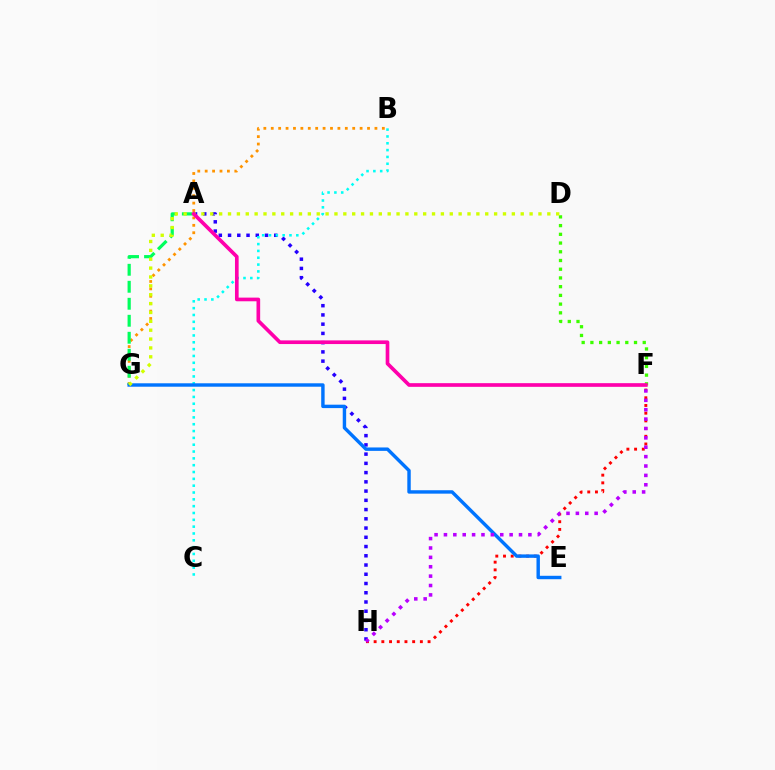{('A', 'H'): [{'color': '#2500ff', 'line_style': 'dotted', 'thickness': 2.51}], ('B', 'G'): [{'color': '#ff9400', 'line_style': 'dotted', 'thickness': 2.01}], ('B', 'C'): [{'color': '#00fff6', 'line_style': 'dotted', 'thickness': 1.86}], ('F', 'H'): [{'color': '#ff0000', 'line_style': 'dotted', 'thickness': 2.09}, {'color': '#b900ff', 'line_style': 'dotted', 'thickness': 2.55}], ('A', 'G'): [{'color': '#00ff5c', 'line_style': 'dashed', 'thickness': 2.31}], ('E', 'G'): [{'color': '#0074ff', 'line_style': 'solid', 'thickness': 2.46}], ('D', 'F'): [{'color': '#3dff00', 'line_style': 'dotted', 'thickness': 2.37}], ('D', 'G'): [{'color': '#d1ff00', 'line_style': 'dotted', 'thickness': 2.41}], ('A', 'F'): [{'color': '#ff00ac', 'line_style': 'solid', 'thickness': 2.64}]}